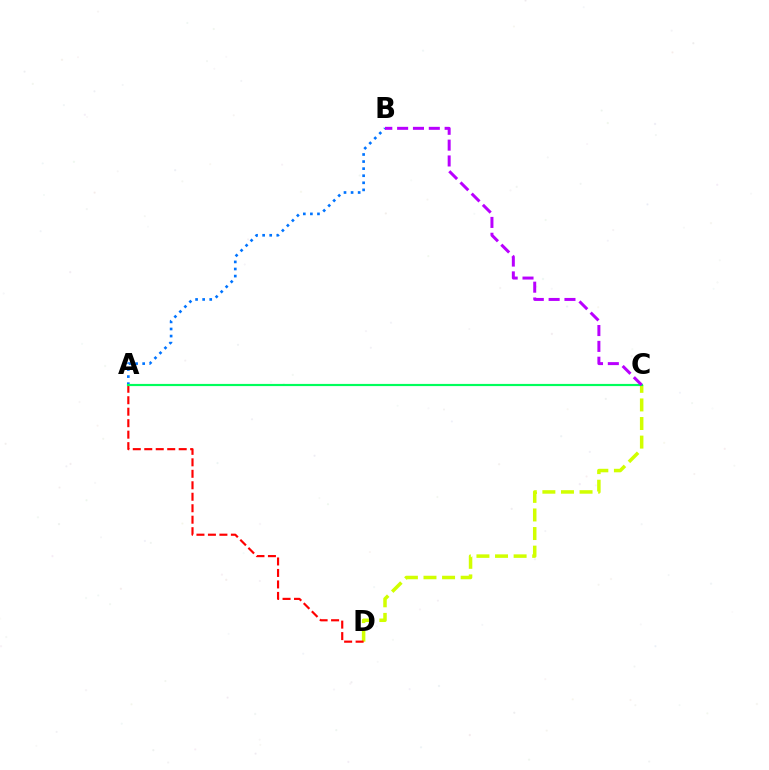{('C', 'D'): [{'color': '#d1ff00', 'line_style': 'dashed', 'thickness': 2.52}], ('A', 'B'): [{'color': '#0074ff', 'line_style': 'dotted', 'thickness': 1.92}], ('A', 'D'): [{'color': '#ff0000', 'line_style': 'dashed', 'thickness': 1.56}], ('A', 'C'): [{'color': '#00ff5c', 'line_style': 'solid', 'thickness': 1.57}], ('B', 'C'): [{'color': '#b900ff', 'line_style': 'dashed', 'thickness': 2.15}]}